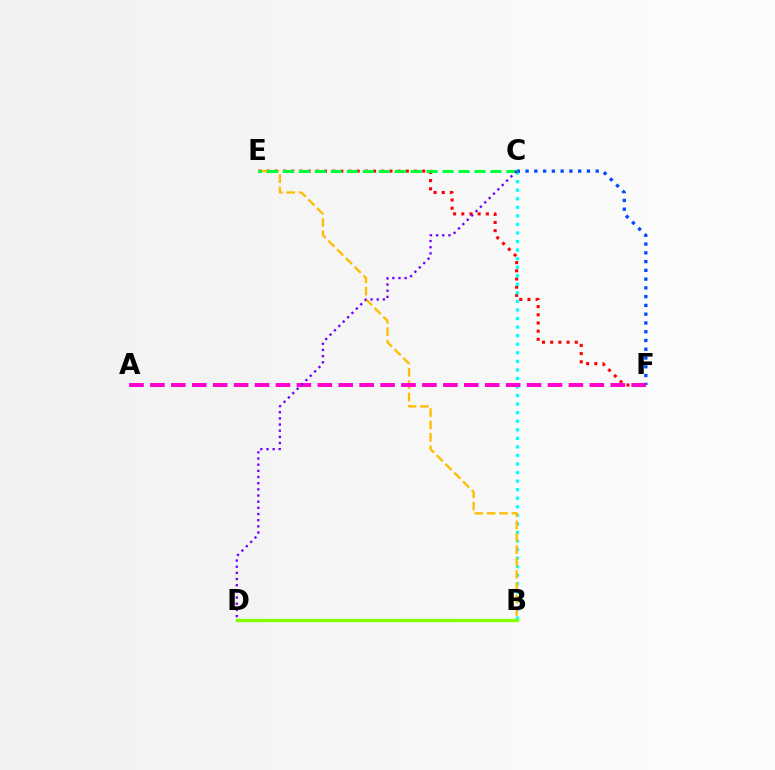{('E', 'F'): [{'color': '#ff0000', 'line_style': 'dotted', 'thickness': 2.22}], ('B', 'C'): [{'color': '#00fff6', 'line_style': 'dotted', 'thickness': 2.32}], ('C', 'F'): [{'color': '#004bff', 'line_style': 'dotted', 'thickness': 2.38}], ('B', 'E'): [{'color': '#ffbd00', 'line_style': 'dashed', 'thickness': 1.68}], ('C', 'E'): [{'color': '#00ff39', 'line_style': 'dashed', 'thickness': 2.17}], ('A', 'F'): [{'color': '#ff00cf', 'line_style': 'dashed', 'thickness': 2.84}], ('C', 'D'): [{'color': '#7200ff', 'line_style': 'dotted', 'thickness': 1.68}], ('B', 'D'): [{'color': '#84ff00', 'line_style': 'solid', 'thickness': 2.43}]}